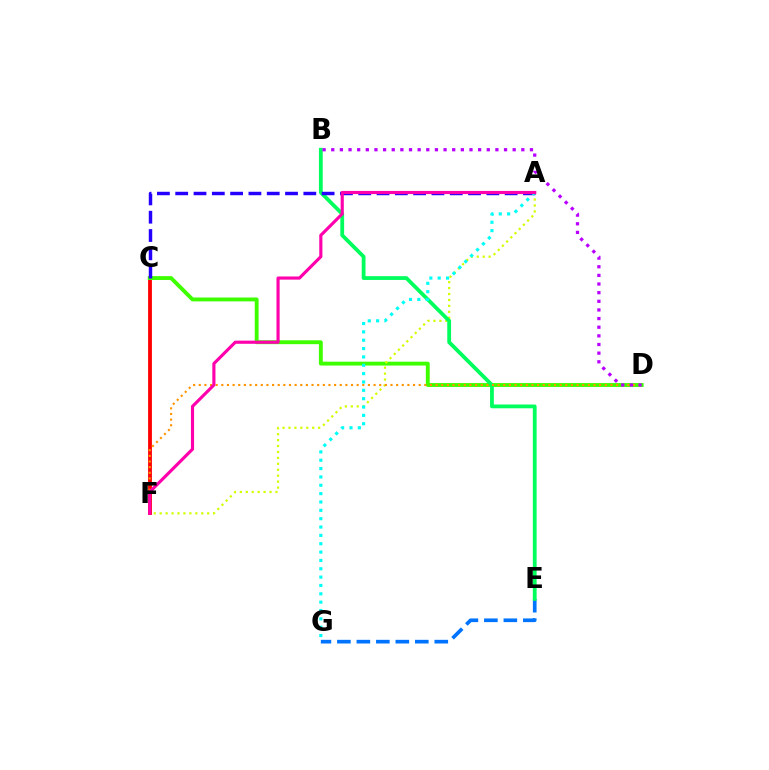{('C', 'F'): [{'color': '#ff0000', 'line_style': 'solid', 'thickness': 2.74}], ('C', 'D'): [{'color': '#3dff00', 'line_style': 'solid', 'thickness': 2.78}], ('A', 'F'): [{'color': '#d1ff00', 'line_style': 'dotted', 'thickness': 1.61}, {'color': '#ff00ac', 'line_style': 'solid', 'thickness': 2.26}], ('E', 'G'): [{'color': '#0074ff', 'line_style': 'dashed', 'thickness': 2.65}], ('B', 'E'): [{'color': '#00ff5c', 'line_style': 'solid', 'thickness': 2.73}], ('D', 'F'): [{'color': '#ff9400', 'line_style': 'dotted', 'thickness': 1.53}], ('A', 'C'): [{'color': '#2500ff', 'line_style': 'dashed', 'thickness': 2.49}], ('A', 'G'): [{'color': '#00fff6', 'line_style': 'dotted', 'thickness': 2.27}], ('B', 'D'): [{'color': '#b900ff', 'line_style': 'dotted', 'thickness': 2.35}]}